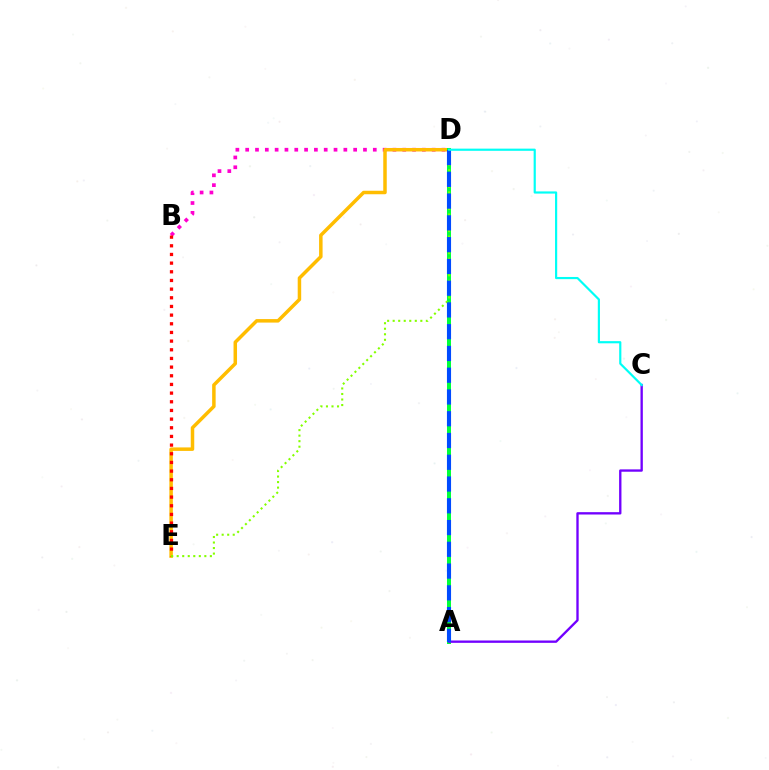{('B', 'D'): [{'color': '#ff00cf', 'line_style': 'dotted', 'thickness': 2.67}], ('D', 'E'): [{'color': '#ffbd00', 'line_style': 'solid', 'thickness': 2.52}, {'color': '#84ff00', 'line_style': 'dotted', 'thickness': 1.5}], ('A', 'D'): [{'color': '#00ff39', 'line_style': 'solid', 'thickness': 2.88}, {'color': '#004bff', 'line_style': 'dashed', 'thickness': 2.96}], ('B', 'E'): [{'color': '#ff0000', 'line_style': 'dotted', 'thickness': 2.35}], ('A', 'C'): [{'color': '#7200ff', 'line_style': 'solid', 'thickness': 1.69}], ('C', 'D'): [{'color': '#00fff6', 'line_style': 'solid', 'thickness': 1.57}]}